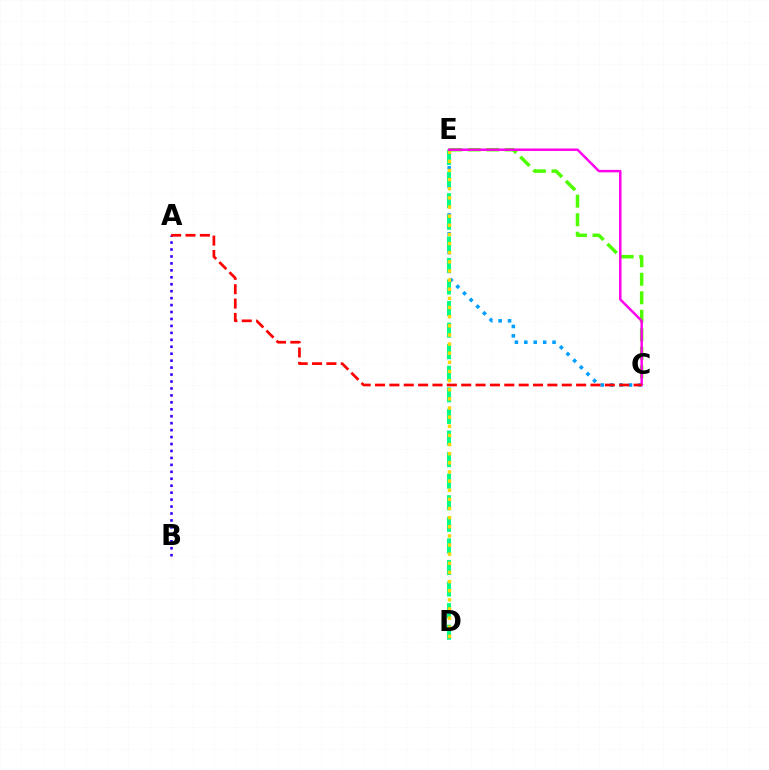{('C', 'E'): [{'color': '#009eff', 'line_style': 'dotted', 'thickness': 2.56}, {'color': '#4fff00', 'line_style': 'dashed', 'thickness': 2.52}, {'color': '#ff00ed', 'line_style': 'solid', 'thickness': 1.78}], ('D', 'E'): [{'color': '#00ff86', 'line_style': 'dashed', 'thickness': 2.93}, {'color': '#ffd500', 'line_style': 'dotted', 'thickness': 2.48}], ('A', 'B'): [{'color': '#3700ff', 'line_style': 'dotted', 'thickness': 1.89}], ('A', 'C'): [{'color': '#ff0000', 'line_style': 'dashed', 'thickness': 1.95}]}